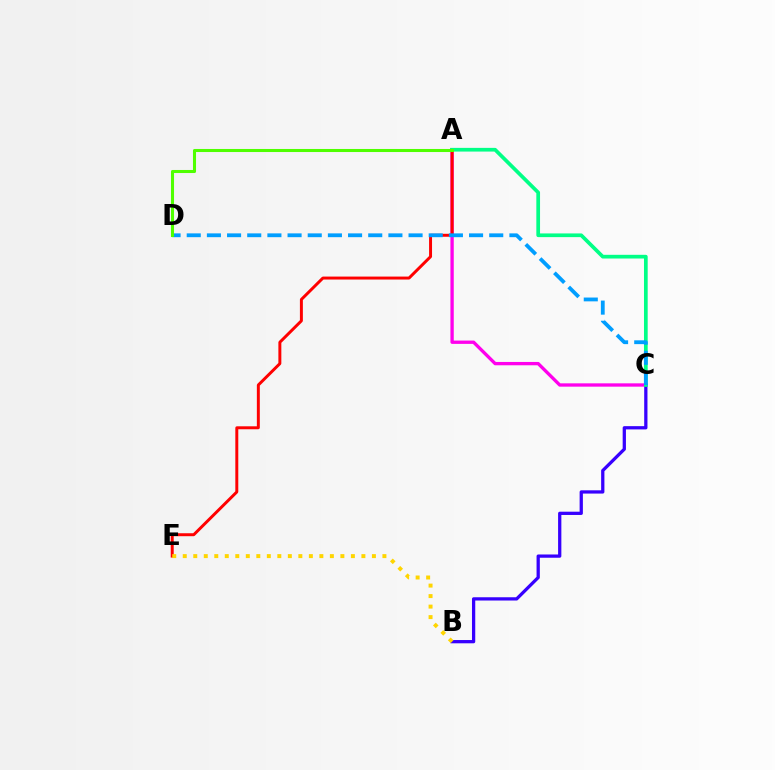{('A', 'C'): [{'color': '#ff00ed', 'line_style': 'solid', 'thickness': 2.39}, {'color': '#00ff86', 'line_style': 'solid', 'thickness': 2.66}], ('B', 'C'): [{'color': '#3700ff', 'line_style': 'solid', 'thickness': 2.35}], ('A', 'E'): [{'color': '#ff0000', 'line_style': 'solid', 'thickness': 2.13}], ('B', 'E'): [{'color': '#ffd500', 'line_style': 'dotted', 'thickness': 2.86}], ('C', 'D'): [{'color': '#009eff', 'line_style': 'dashed', 'thickness': 2.74}], ('A', 'D'): [{'color': '#4fff00', 'line_style': 'solid', 'thickness': 2.2}]}